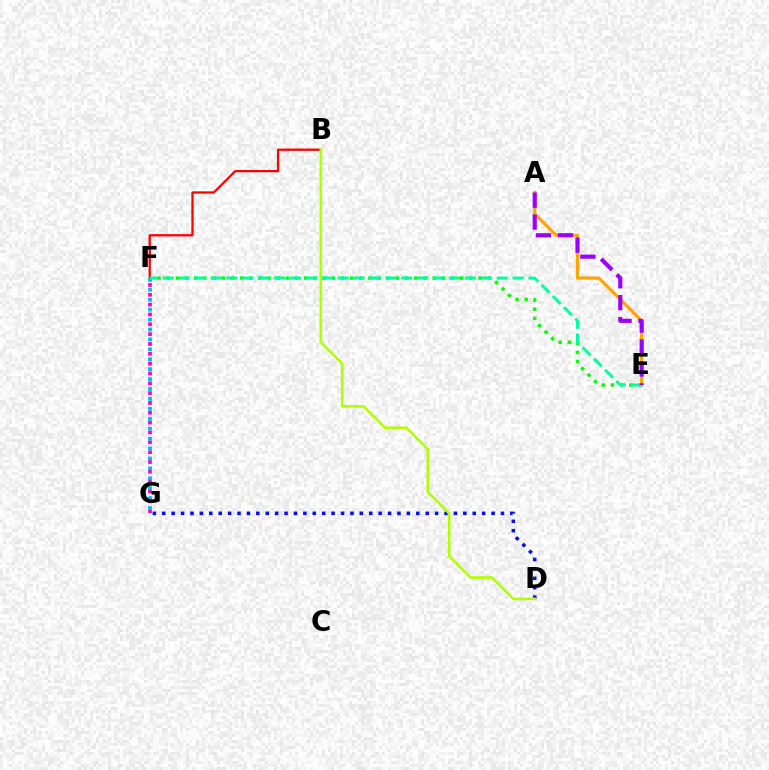{('A', 'E'): [{'color': '#ffa500', 'line_style': 'solid', 'thickness': 2.32}, {'color': '#9b00ff', 'line_style': 'dashed', 'thickness': 2.98}], ('E', 'F'): [{'color': '#08ff00', 'line_style': 'dotted', 'thickness': 2.49}, {'color': '#00ff9d', 'line_style': 'dashed', 'thickness': 2.16}], ('B', 'F'): [{'color': '#ff0000', 'line_style': 'solid', 'thickness': 1.64}], ('F', 'G'): [{'color': '#ff00bd', 'line_style': 'dotted', 'thickness': 2.67}, {'color': '#00b5ff', 'line_style': 'dotted', 'thickness': 2.7}], ('D', 'G'): [{'color': '#0010ff', 'line_style': 'dotted', 'thickness': 2.56}], ('B', 'D'): [{'color': '#b3ff00', 'line_style': 'solid', 'thickness': 1.9}]}